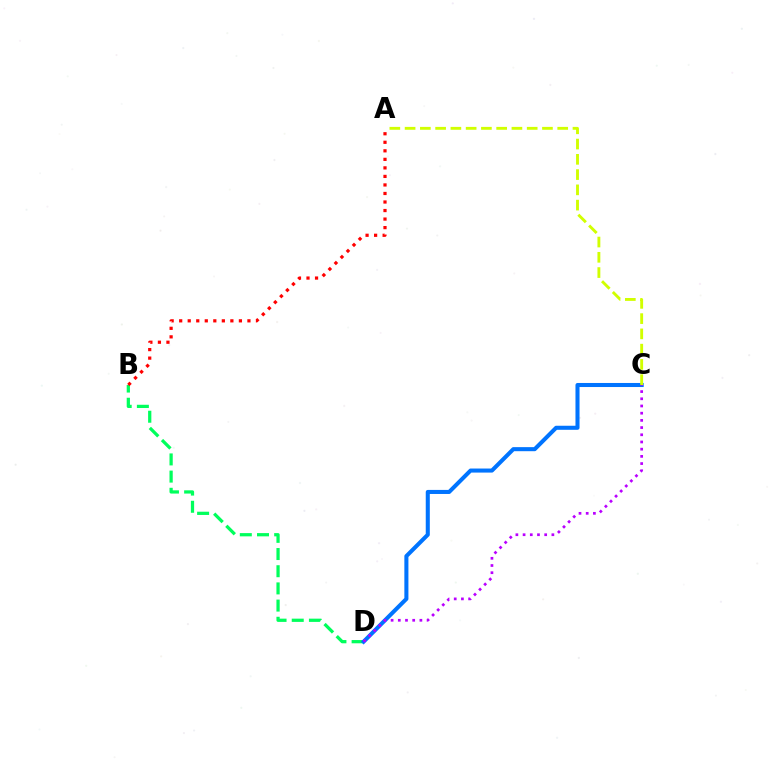{('B', 'D'): [{'color': '#00ff5c', 'line_style': 'dashed', 'thickness': 2.33}], ('C', 'D'): [{'color': '#0074ff', 'line_style': 'solid', 'thickness': 2.92}, {'color': '#b900ff', 'line_style': 'dotted', 'thickness': 1.96}], ('A', 'B'): [{'color': '#ff0000', 'line_style': 'dotted', 'thickness': 2.32}], ('A', 'C'): [{'color': '#d1ff00', 'line_style': 'dashed', 'thickness': 2.07}]}